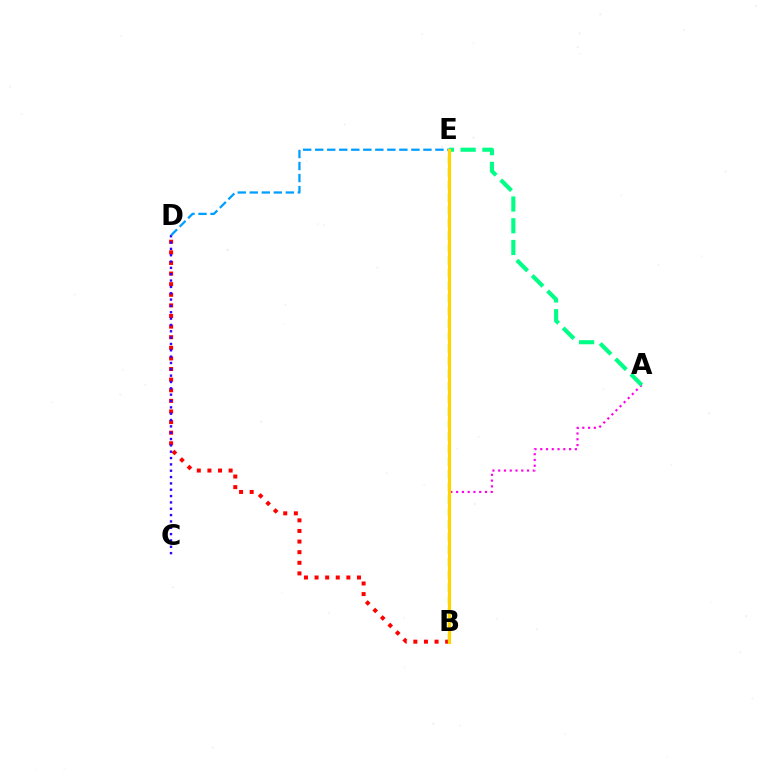{('A', 'B'): [{'color': '#ff00ed', 'line_style': 'dotted', 'thickness': 1.57}], ('B', 'D'): [{'color': '#ff0000', 'line_style': 'dotted', 'thickness': 2.88}], ('B', 'E'): [{'color': '#4fff00', 'line_style': 'dashed', 'thickness': 1.71}, {'color': '#ffd500', 'line_style': 'solid', 'thickness': 2.27}], ('C', 'D'): [{'color': '#3700ff', 'line_style': 'dotted', 'thickness': 1.72}], ('D', 'E'): [{'color': '#009eff', 'line_style': 'dashed', 'thickness': 1.63}], ('A', 'E'): [{'color': '#00ff86', 'line_style': 'dashed', 'thickness': 2.95}]}